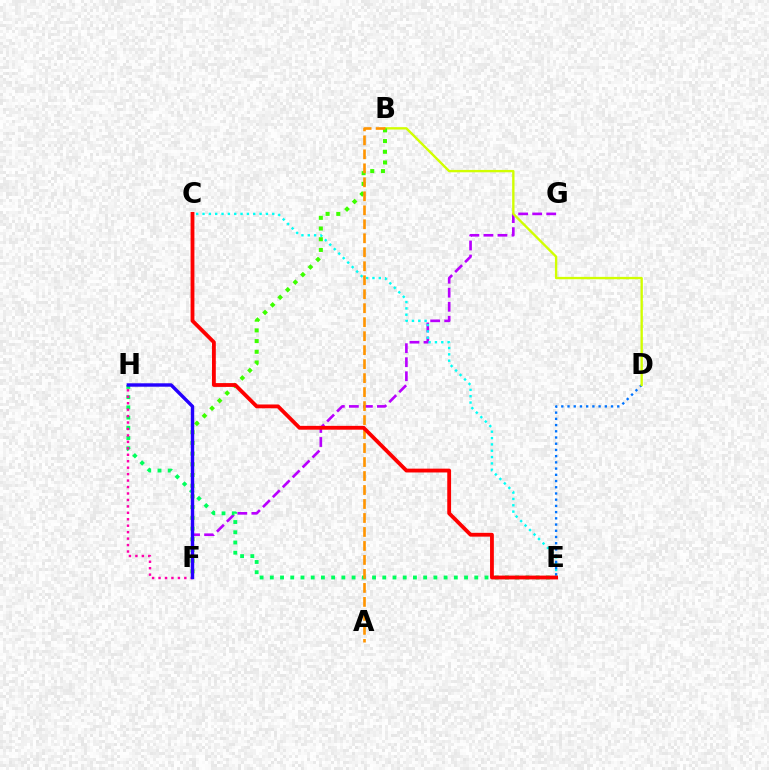{('F', 'G'): [{'color': '#b900ff', 'line_style': 'dashed', 'thickness': 1.91}], ('C', 'E'): [{'color': '#00fff6', 'line_style': 'dotted', 'thickness': 1.72}, {'color': '#ff0000', 'line_style': 'solid', 'thickness': 2.75}], ('E', 'H'): [{'color': '#00ff5c', 'line_style': 'dotted', 'thickness': 2.78}], ('F', 'H'): [{'color': '#ff00ac', 'line_style': 'dotted', 'thickness': 1.75}, {'color': '#2500ff', 'line_style': 'solid', 'thickness': 2.46}], ('D', 'E'): [{'color': '#0074ff', 'line_style': 'dotted', 'thickness': 1.69}], ('B', 'D'): [{'color': '#d1ff00', 'line_style': 'solid', 'thickness': 1.7}], ('B', 'F'): [{'color': '#3dff00', 'line_style': 'dotted', 'thickness': 2.91}], ('A', 'B'): [{'color': '#ff9400', 'line_style': 'dashed', 'thickness': 1.9}]}